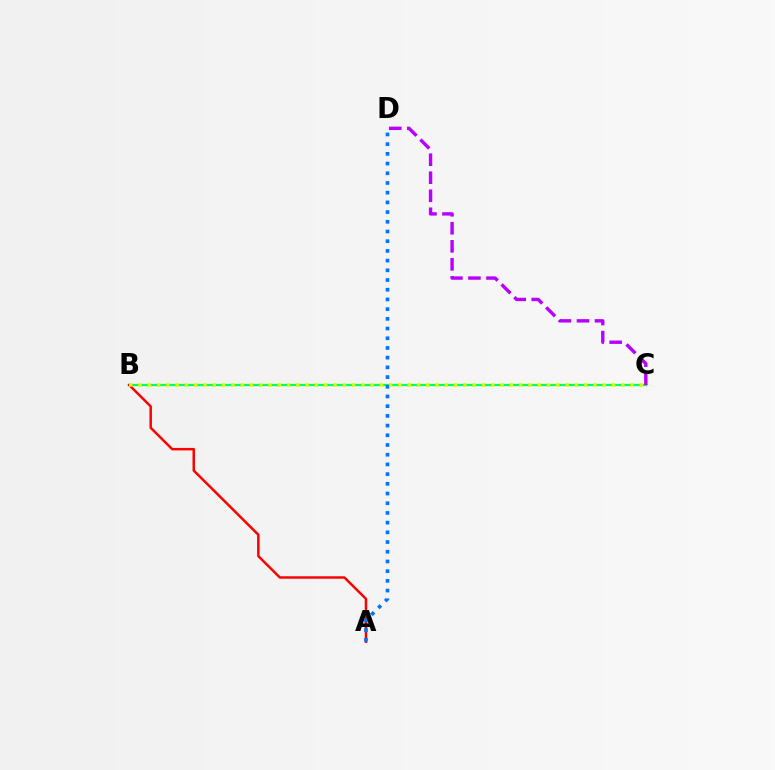{('B', 'C'): [{'color': '#00ff5c', 'line_style': 'solid', 'thickness': 1.6}, {'color': '#d1ff00', 'line_style': 'dotted', 'thickness': 2.52}], ('A', 'B'): [{'color': '#ff0000', 'line_style': 'solid', 'thickness': 1.79}], ('C', 'D'): [{'color': '#b900ff', 'line_style': 'dashed', 'thickness': 2.45}], ('A', 'D'): [{'color': '#0074ff', 'line_style': 'dotted', 'thickness': 2.64}]}